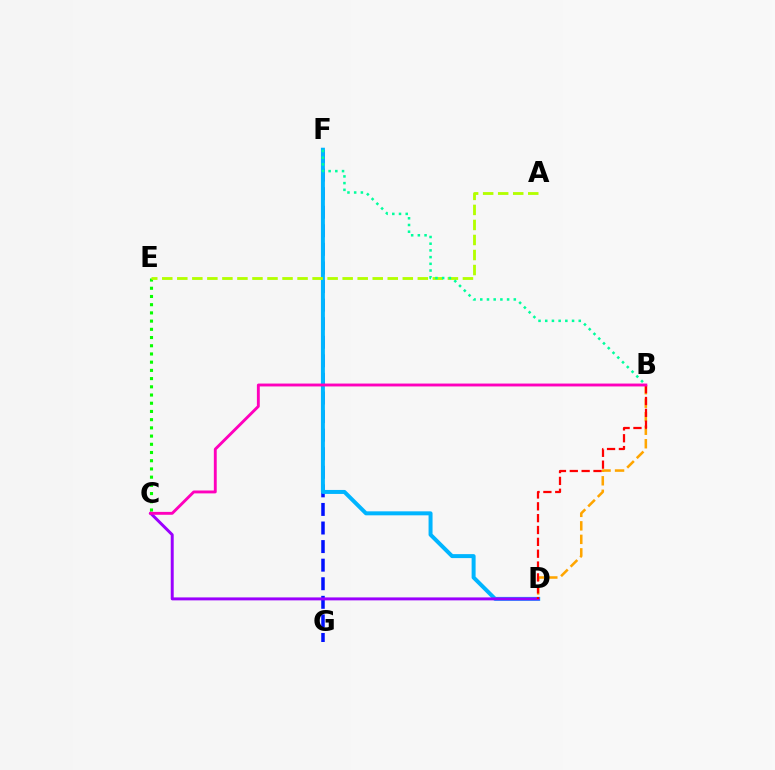{('F', 'G'): [{'color': '#0010ff', 'line_style': 'dashed', 'thickness': 2.52}], ('B', 'D'): [{'color': '#ffa500', 'line_style': 'dashed', 'thickness': 1.83}, {'color': '#ff0000', 'line_style': 'dashed', 'thickness': 1.61}], ('D', 'F'): [{'color': '#00b5ff', 'line_style': 'solid', 'thickness': 2.87}], ('C', 'D'): [{'color': '#9b00ff', 'line_style': 'solid', 'thickness': 2.13}], ('C', 'E'): [{'color': '#08ff00', 'line_style': 'dotted', 'thickness': 2.23}], ('A', 'E'): [{'color': '#b3ff00', 'line_style': 'dashed', 'thickness': 2.04}], ('B', 'C'): [{'color': '#ff00bd', 'line_style': 'solid', 'thickness': 2.07}], ('B', 'F'): [{'color': '#00ff9d', 'line_style': 'dotted', 'thickness': 1.82}]}